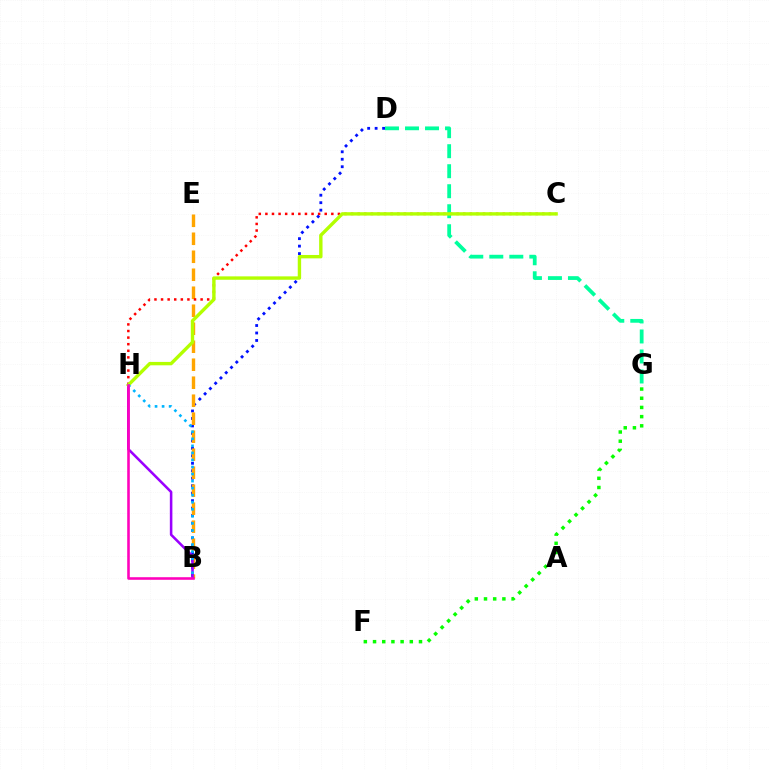{('B', 'D'): [{'color': '#0010ff', 'line_style': 'dotted', 'thickness': 2.03}], ('B', 'E'): [{'color': '#ffa500', 'line_style': 'dashed', 'thickness': 2.44}], ('C', 'H'): [{'color': '#ff0000', 'line_style': 'dotted', 'thickness': 1.79}, {'color': '#b3ff00', 'line_style': 'solid', 'thickness': 2.44}], ('D', 'G'): [{'color': '#00ff9d', 'line_style': 'dashed', 'thickness': 2.72}], ('B', 'H'): [{'color': '#9b00ff', 'line_style': 'solid', 'thickness': 1.84}, {'color': '#00b5ff', 'line_style': 'dotted', 'thickness': 1.91}, {'color': '#ff00bd', 'line_style': 'solid', 'thickness': 1.86}], ('F', 'G'): [{'color': '#08ff00', 'line_style': 'dotted', 'thickness': 2.5}]}